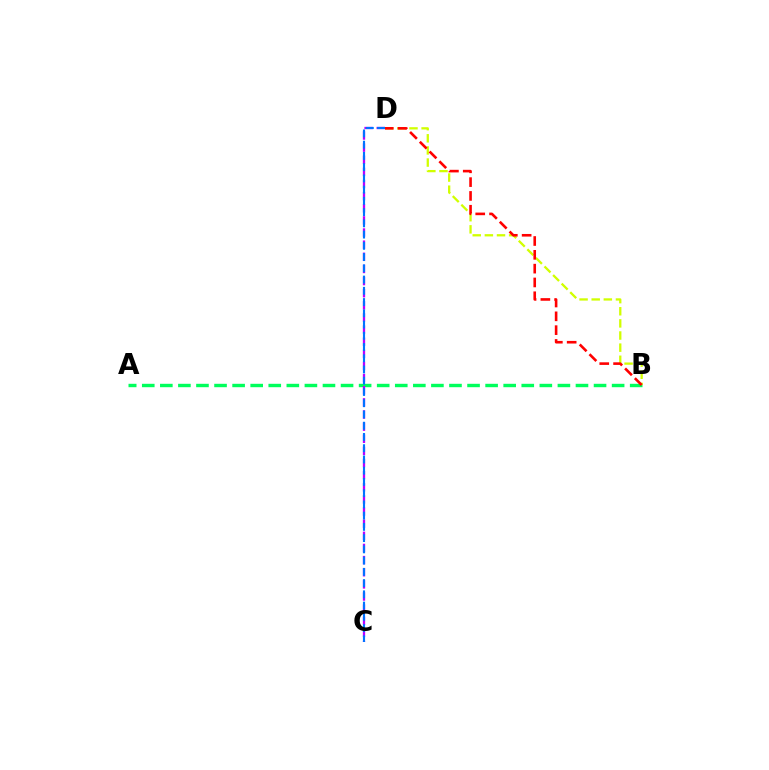{('A', 'B'): [{'color': '#00ff5c', 'line_style': 'dashed', 'thickness': 2.46}], ('B', 'D'): [{'color': '#d1ff00', 'line_style': 'dashed', 'thickness': 1.65}, {'color': '#ff0000', 'line_style': 'dashed', 'thickness': 1.88}], ('C', 'D'): [{'color': '#b900ff', 'line_style': 'dashed', 'thickness': 1.65}, {'color': '#0074ff', 'line_style': 'dashed', 'thickness': 1.53}]}